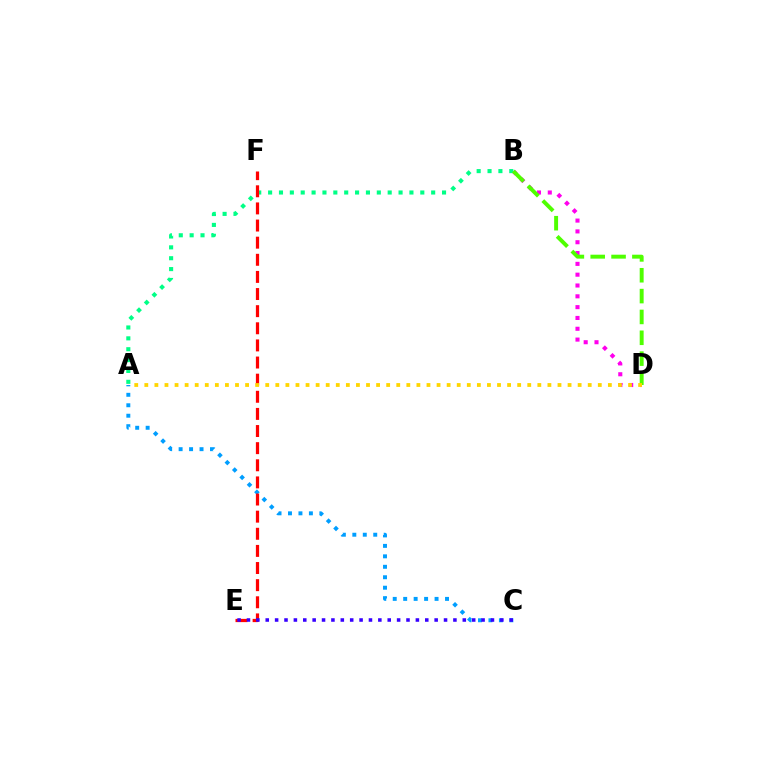{('B', 'D'): [{'color': '#ff00ed', 'line_style': 'dotted', 'thickness': 2.94}, {'color': '#4fff00', 'line_style': 'dashed', 'thickness': 2.83}], ('A', 'B'): [{'color': '#00ff86', 'line_style': 'dotted', 'thickness': 2.95}], ('A', 'C'): [{'color': '#009eff', 'line_style': 'dotted', 'thickness': 2.84}], ('E', 'F'): [{'color': '#ff0000', 'line_style': 'dashed', 'thickness': 2.33}], ('C', 'E'): [{'color': '#3700ff', 'line_style': 'dotted', 'thickness': 2.55}], ('A', 'D'): [{'color': '#ffd500', 'line_style': 'dotted', 'thickness': 2.74}]}